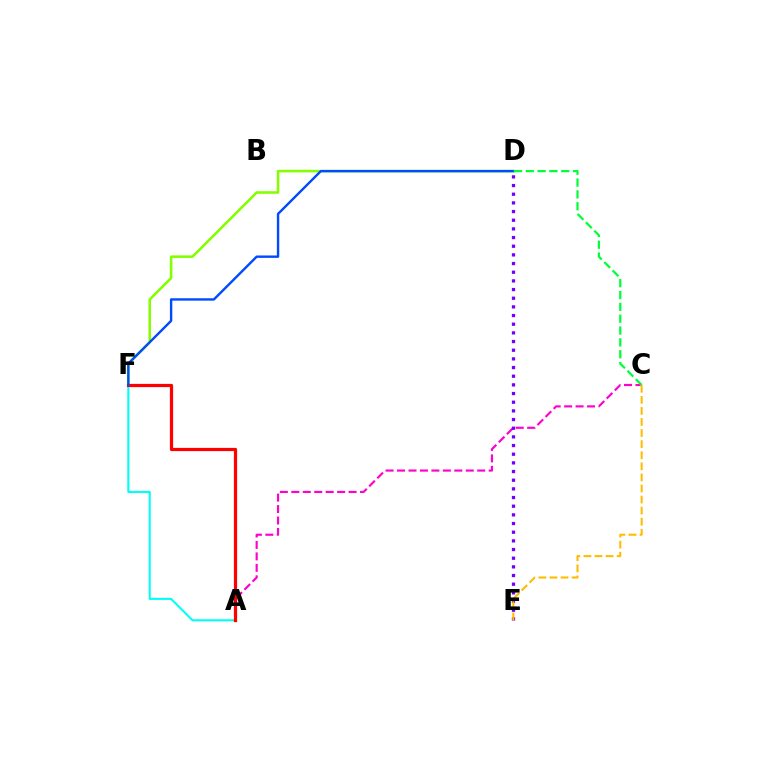{('D', 'F'): [{'color': '#84ff00', 'line_style': 'solid', 'thickness': 1.85}, {'color': '#004bff', 'line_style': 'solid', 'thickness': 1.73}], ('A', 'C'): [{'color': '#ff00cf', 'line_style': 'dashed', 'thickness': 1.56}], ('D', 'E'): [{'color': '#7200ff', 'line_style': 'dotted', 'thickness': 2.35}], ('A', 'F'): [{'color': '#00fff6', 'line_style': 'solid', 'thickness': 1.5}, {'color': '#ff0000', 'line_style': 'solid', 'thickness': 2.32}], ('C', 'D'): [{'color': '#00ff39', 'line_style': 'dashed', 'thickness': 1.61}], ('C', 'E'): [{'color': '#ffbd00', 'line_style': 'dashed', 'thickness': 1.51}]}